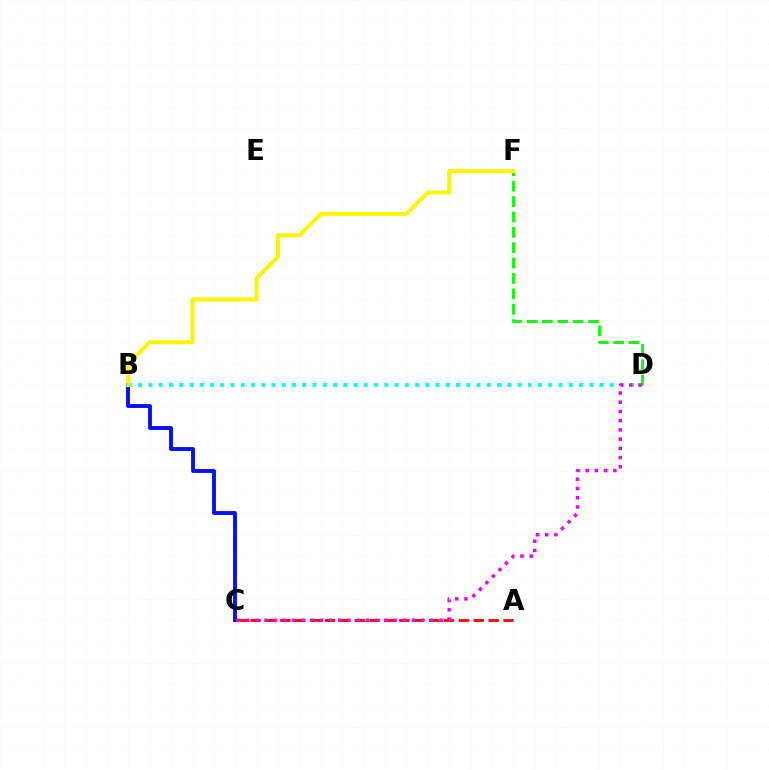{('B', 'C'): [{'color': '#0010ff', 'line_style': 'solid', 'thickness': 2.79}], ('B', 'D'): [{'color': '#00fff6', 'line_style': 'dotted', 'thickness': 2.79}], ('D', 'F'): [{'color': '#08ff00', 'line_style': 'dashed', 'thickness': 2.09}], ('B', 'F'): [{'color': '#fcf500', 'line_style': 'solid', 'thickness': 2.88}], ('A', 'C'): [{'color': '#ff0000', 'line_style': 'dashed', 'thickness': 2.02}], ('C', 'D'): [{'color': '#ee00ff', 'line_style': 'dotted', 'thickness': 2.5}]}